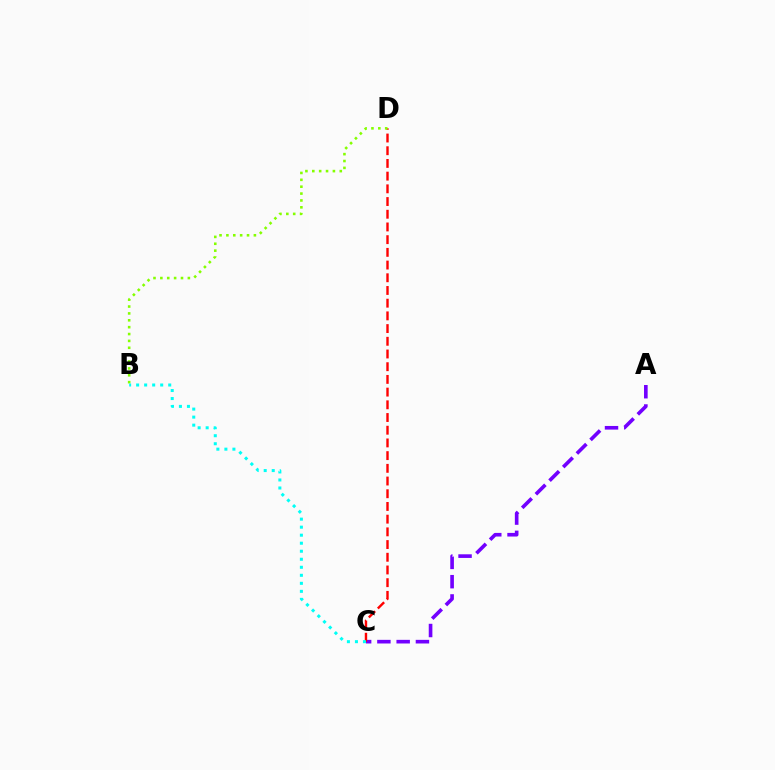{('A', 'C'): [{'color': '#7200ff', 'line_style': 'dashed', 'thickness': 2.62}], ('C', 'D'): [{'color': '#ff0000', 'line_style': 'dashed', 'thickness': 1.73}], ('B', 'D'): [{'color': '#84ff00', 'line_style': 'dotted', 'thickness': 1.87}], ('B', 'C'): [{'color': '#00fff6', 'line_style': 'dotted', 'thickness': 2.18}]}